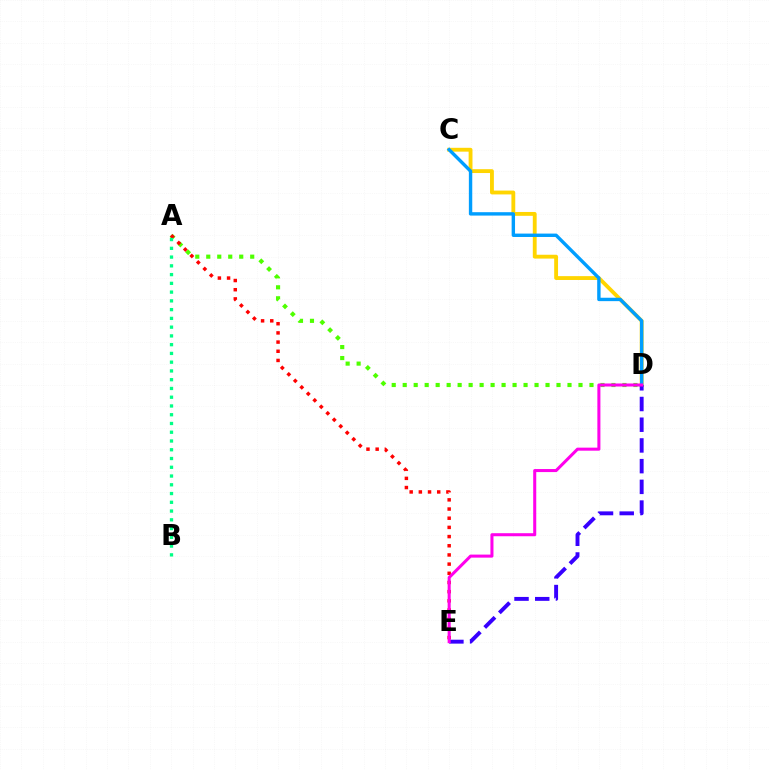{('C', 'D'): [{'color': '#ffd500', 'line_style': 'solid', 'thickness': 2.77}, {'color': '#009eff', 'line_style': 'solid', 'thickness': 2.44}], ('A', 'D'): [{'color': '#4fff00', 'line_style': 'dotted', 'thickness': 2.98}], ('A', 'E'): [{'color': '#ff0000', 'line_style': 'dotted', 'thickness': 2.49}], ('D', 'E'): [{'color': '#3700ff', 'line_style': 'dashed', 'thickness': 2.81}, {'color': '#ff00ed', 'line_style': 'solid', 'thickness': 2.19}], ('A', 'B'): [{'color': '#00ff86', 'line_style': 'dotted', 'thickness': 2.38}]}